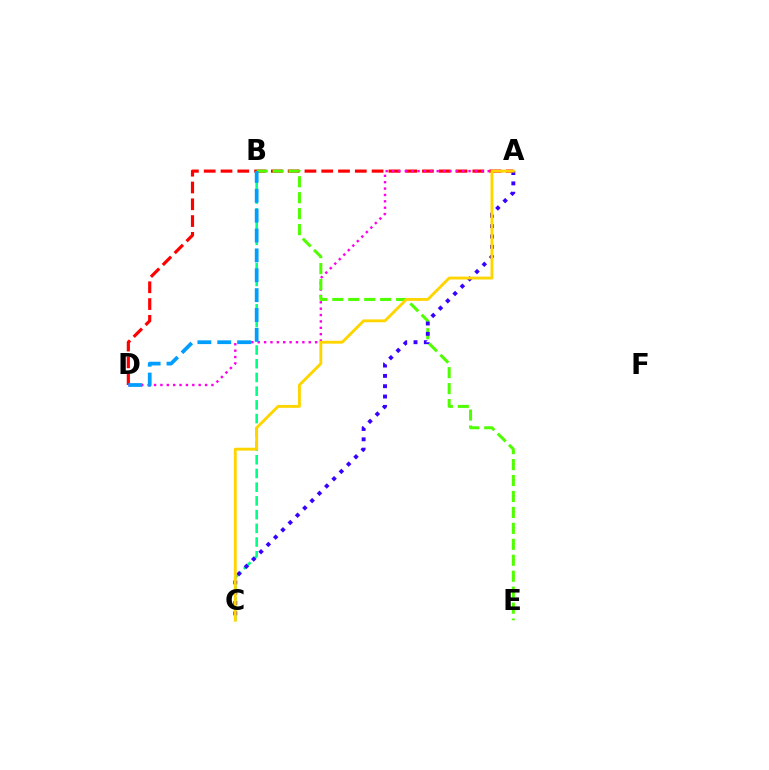{('A', 'D'): [{'color': '#ff0000', 'line_style': 'dashed', 'thickness': 2.28}, {'color': '#ff00ed', 'line_style': 'dotted', 'thickness': 1.73}], ('B', 'E'): [{'color': '#4fff00', 'line_style': 'dashed', 'thickness': 2.17}], ('B', 'C'): [{'color': '#00ff86', 'line_style': 'dashed', 'thickness': 1.86}], ('A', 'C'): [{'color': '#3700ff', 'line_style': 'dotted', 'thickness': 2.81}, {'color': '#ffd500', 'line_style': 'solid', 'thickness': 2.07}], ('B', 'D'): [{'color': '#009eff', 'line_style': 'dashed', 'thickness': 2.7}]}